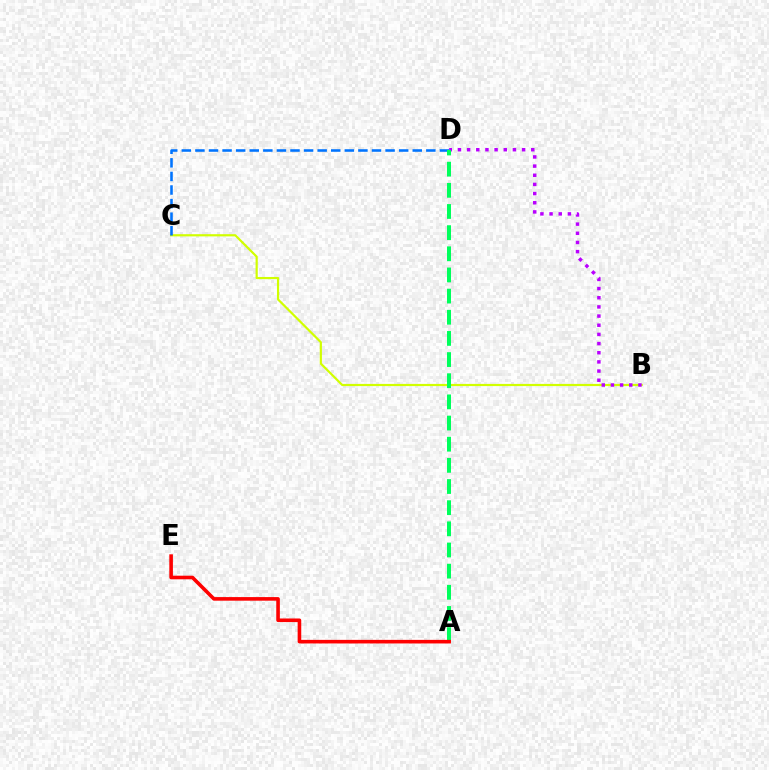{('B', 'C'): [{'color': '#d1ff00', 'line_style': 'solid', 'thickness': 1.58}], ('C', 'D'): [{'color': '#0074ff', 'line_style': 'dashed', 'thickness': 1.85}], ('B', 'D'): [{'color': '#b900ff', 'line_style': 'dotted', 'thickness': 2.49}], ('A', 'D'): [{'color': '#00ff5c', 'line_style': 'dashed', 'thickness': 2.87}], ('A', 'E'): [{'color': '#ff0000', 'line_style': 'solid', 'thickness': 2.59}]}